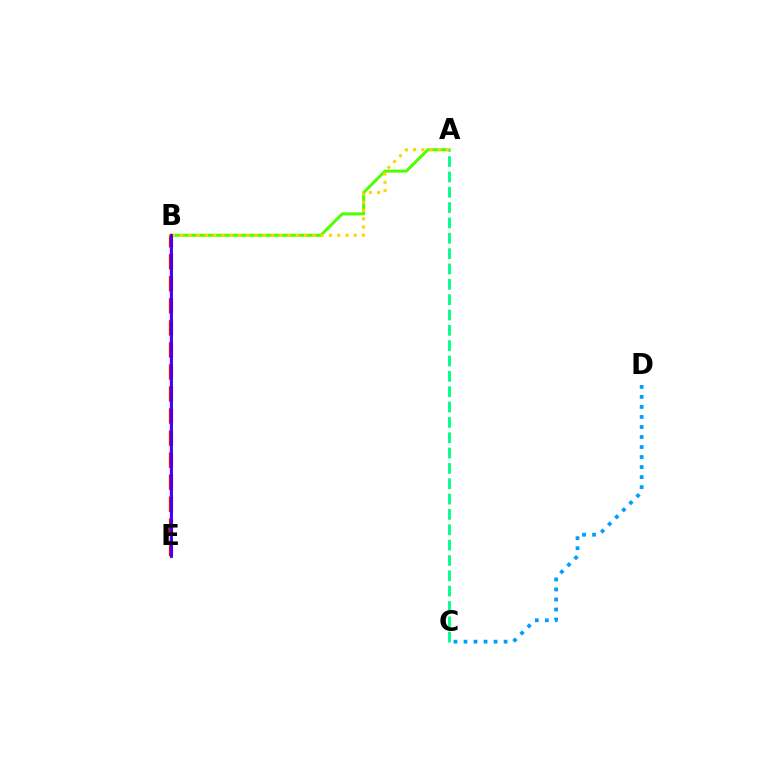{('B', 'E'): [{'color': '#ff00ed', 'line_style': 'solid', 'thickness': 1.76}, {'color': '#ff0000', 'line_style': 'dashed', 'thickness': 2.99}, {'color': '#3700ff', 'line_style': 'solid', 'thickness': 2.03}], ('C', 'D'): [{'color': '#009eff', 'line_style': 'dotted', 'thickness': 2.72}], ('A', 'B'): [{'color': '#4fff00', 'line_style': 'solid', 'thickness': 2.17}, {'color': '#ffd500', 'line_style': 'dotted', 'thickness': 2.25}], ('A', 'C'): [{'color': '#00ff86', 'line_style': 'dashed', 'thickness': 2.08}]}